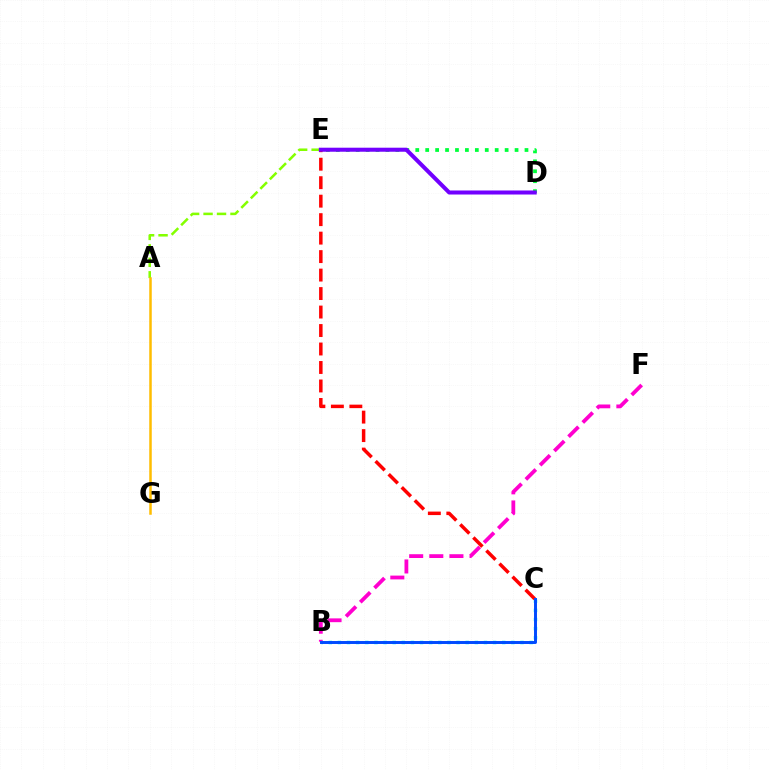{('B', 'F'): [{'color': '#ff00cf', 'line_style': 'dashed', 'thickness': 2.73}], ('A', 'E'): [{'color': '#84ff00', 'line_style': 'dashed', 'thickness': 1.83}], ('B', 'C'): [{'color': '#00fff6', 'line_style': 'dotted', 'thickness': 2.48}, {'color': '#004bff', 'line_style': 'solid', 'thickness': 2.12}], ('C', 'E'): [{'color': '#ff0000', 'line_style': 'dashed', 'thickness': 2.51}], ('D', 'E'): [{'color': '#00ff39', 'line_style': 'dotted', 'thickness': 2.7}, {'color': '#7200ff', 'line_style': 'solid', 'thickness': 2.9}], ('A', 'G'): [{'color': '#ffbd00', 'line_style': 'solid', 'thickness': 1.81}]}